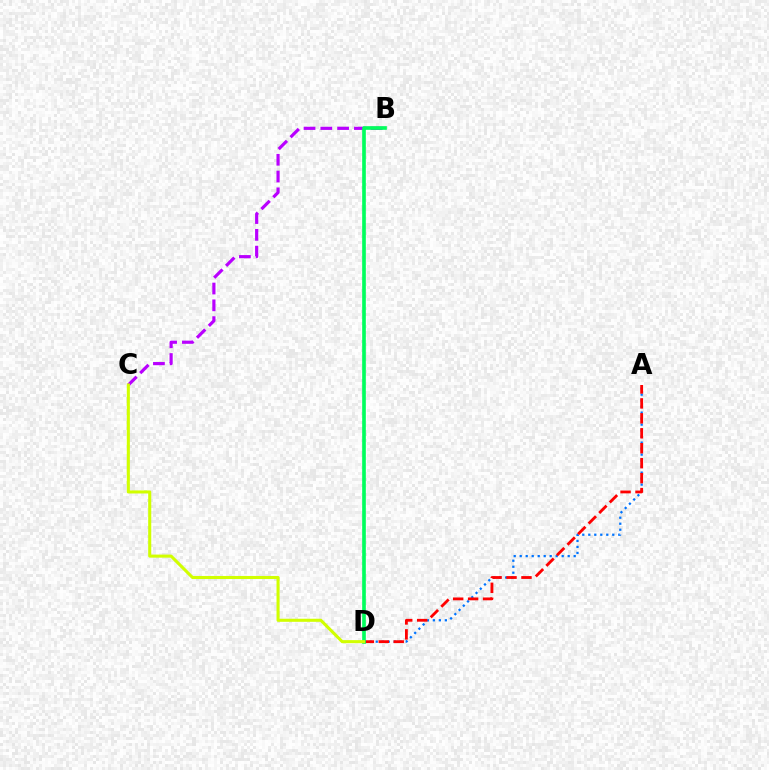{('A', 'D'): [{'color': '#0074ff', 'line_style': 'dotted', 'thickness': 1.63}, {'color': '#ff0000', 'line_style': 'dashed', 'thickness': 2.03}], ('B', 'C'): [{'color': '#b900ff', 'line_style': 'dashed', 'thickness': 2.28}], ('B', 'D'): [{'color': '#00ff5c', 'line_style': 'solid', 'thickness': 2.63}], ('C', 'D'): [{'color': '#d1ff00', 'line_style': 'solid', 'thickness': 2.21}]}